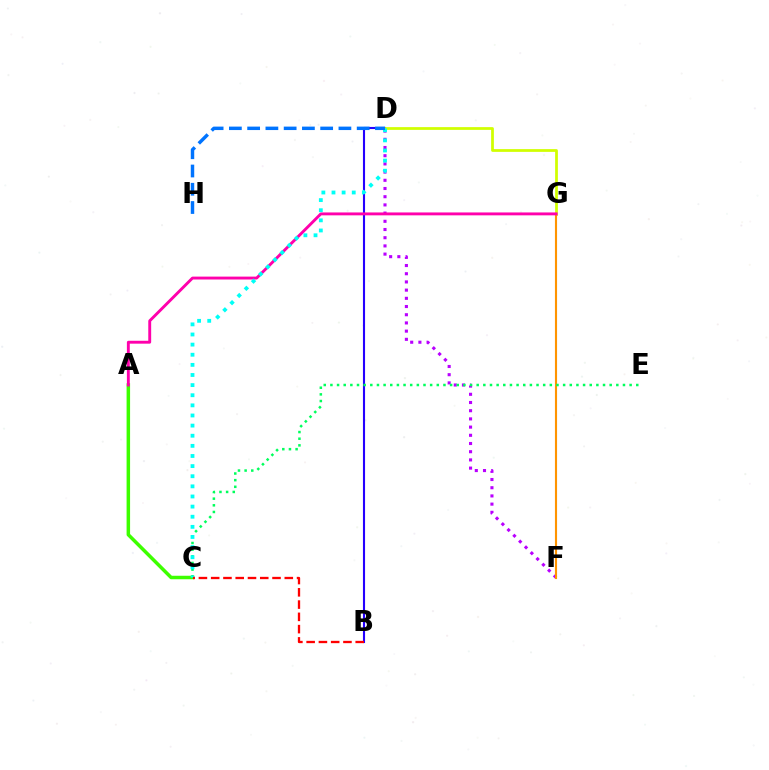{('D', 'F'): [{'color': '#b900ff', 'line_style': 'dotted', 'thickness': 2.23}], ('B', 'D'): [{'color': '#2500ff', 'line_style': 'solid', 'thickness': 1.52}], ('D', 'G'): [{'color': '#d1ff00', 'line_style': 'solid', 'thickness': 1.98}], ('A', 'C'): [{'color': '#3dff00', 'line_style': 'solid', 'thickness': 2.52}], ('F', 'G'): [{'color': '#ff9400', 'line_style': 'solid', 'thickness': 1.53}], ('A', 'G'): [{'color': '#ff00ac', 'line_style': 'solid', 'thickness': 2.08}], ('C', 'E'): [{'color': '#00ff5c', 'line_style': 'dotted', 'thickness': 1.81}], ('C', 'D'): [{'color': '#00fff6', 'line_style': 'dotted', 'thickness': 2.75}], ('D', 'H'): [{'color': '#0074ff', 'line_style': 'dashed', 'thickness': 2.48}], ('B', 'C'): [{'color': '#ff0000', 'line_style': 'dashed', 'thickness': 1.67}]}